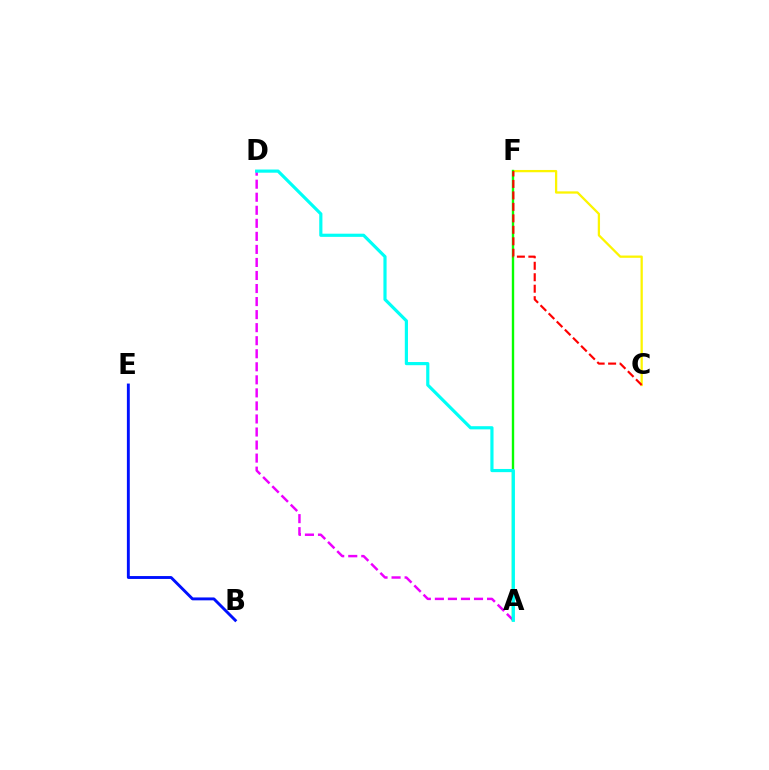{('C', 'F'): [{'color': '#fcf500', 'line_style': 'solid', 'thickness': 1.64}, {'color': '#ff0000', 'line_style': 'dashed', 'thickness': 1.56}], ('A', 'D'): [{'color': '#ee00ff', 'line_style': 'dashed', 'thickness': 1.77}, {'color': '#00fff6', 'line_style': 'solid', 'thickness': 2.29}], ('B', 'E'): [{'color': '#0010ff', 'line_style': 'solid', 'thickness': 2.08}], ('A', 'F'): [{'color': '#08ff00', 'line_style': 'solid', 'thickness': 1.71}]}